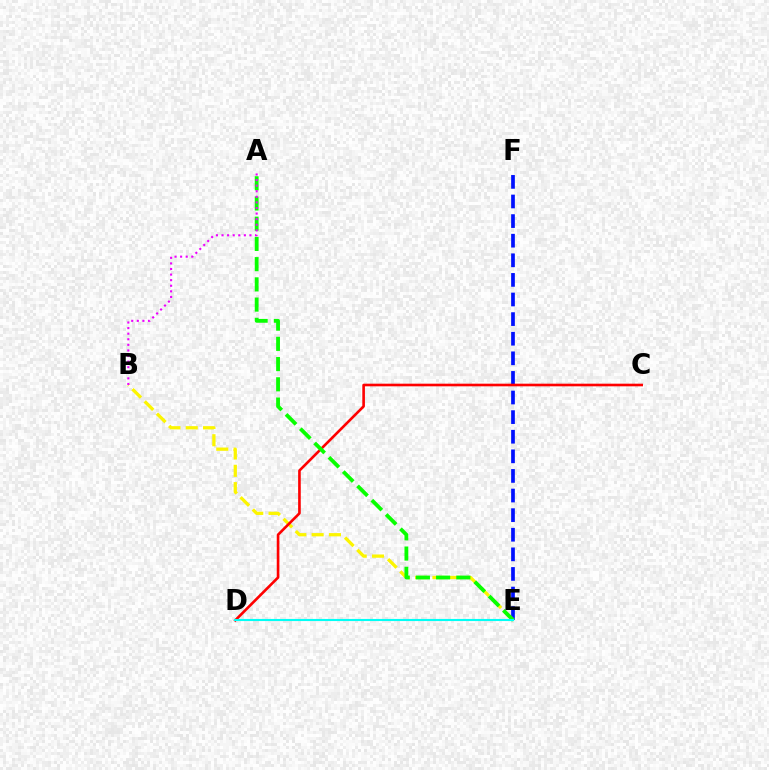{('E', 'F'): [{'color': '#0010ff', 'line_style': 'dashed', 'thickness': 2.66}], ('B', 'E'): [{'color': '#fcf500', 'line_style': 'dashed', 'thickness': 2.35}], ('C', 'D'): [{'color': '#ff0000', 'line_style': 'solid', 'thickness': 1.89}], ('A', 'E'): [{'color': '#08ff00', 'line_style': 'dashed', 'thickness': 2.75}], ('A', 'B'): [{'color': '#ee00ff', 'line_style': 'dotted', 'thickness': 1.52}], ('D', 'E'): [{'color': '#00fff6', 'line_style': 'solid', 'thickness': 1.52}]}